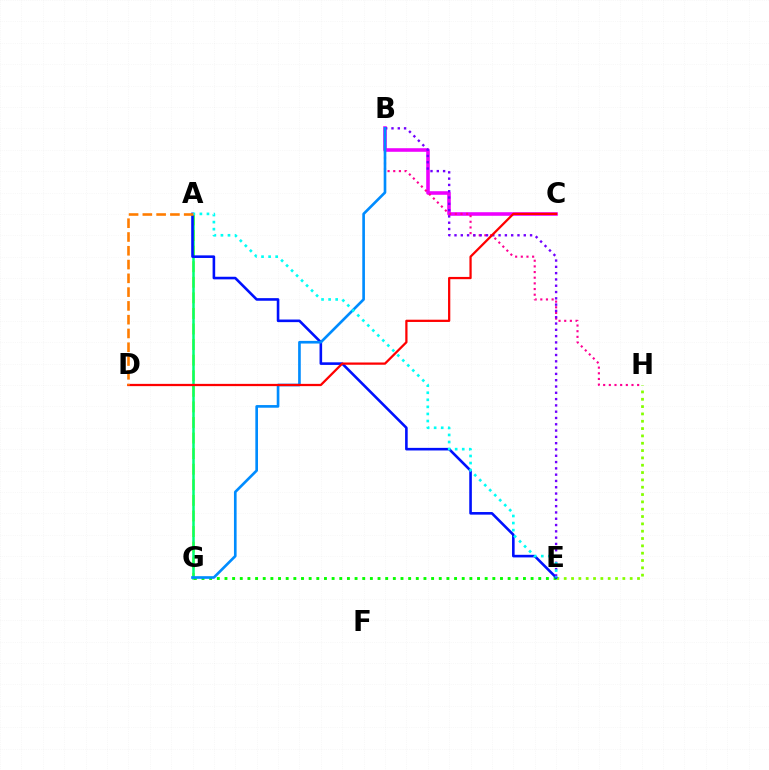{('E', 'H'): [{'color': '#84ff00', 'line_style': 'dotted', 'thickness': 1.99}], ('A', 'G'): [{'color': '#fcf500', 'line_style': 'dashed', 'thickness': 2.12}, {'color': '#00ff74', 'line_style': 'solid', 'thickness': 1.8}], ('E', 'G'): [{'color': '#08ff00', 'line_style': 'dotted', 'thickness': 2.08}], ('A', 'E'): [{'color': '#0010ff', 'line_style': 'solid', 'thickness': 1.87}, {'color': '#00fff6', 'line_style': 'dotted', 'thickness': 1.92}], ('B', 'C'): [{'color': '#ee00ff', 'line_style': 'solid', 'thickness': 2.57}], ('B', 'H'): [{'color': '#ff0094', 'line_style': 'dotted', 'thickness': 1.54}], ('B', 'E'): [{'color': '#7200ff', 'line_style': 'dotted', 'thickness': 1.71}], ('B', 'G'): [{'color': '#008cff', 'line_style': 'solid', 'thickness': 1.91}], ('C', 'D'): [{'color': '#ff0000', 'line_style': 'solid', 'thickness': 1.62}], ('A', 'D'): [{'color': '#ff7c00', 'line_style': 'dashed', 'thickness': 1.87}]}